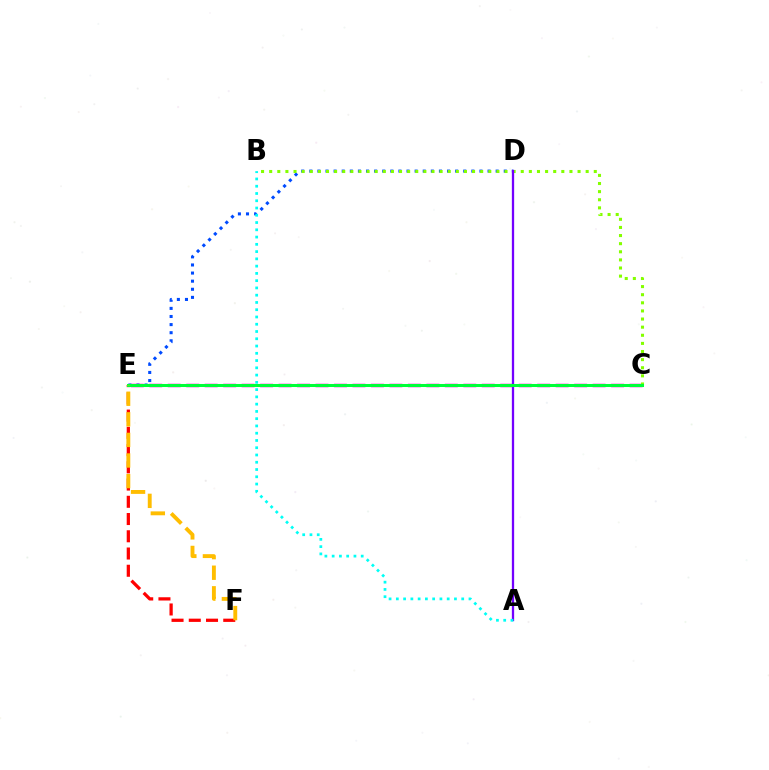{('D', 'E'): [{'color': '#004bff', 'line_style': 'dotted', 'thickness': 2.2}], ('C', 'E'): [{'color': '#ff00cf', 'line_style': 'dashed', 'thickness': 2.51}, {'color': '#00ff39', 'line_style': 'solid', 'thickness': 2.18}], ('B', 'C'): [{'color': '#84ff00', 'line_style': 'dotted', 'thickness': 2.2}], ('E', 'F'): [{'color': '#ff0000', 'line_style': 'dashed', 'thickness': 2.34}, {'color': '#ffbd00', 'line_style': 'dashed', 'thickness': 2.8}], ('A', 'D'): [{'color': '#7200ff', 'line_style': 'solid', 'thickness': 1.65}], ('A', 'B'): [{'color': '#00fff6', 'line_style': 'dotted', 'thickness': 1.97}]}